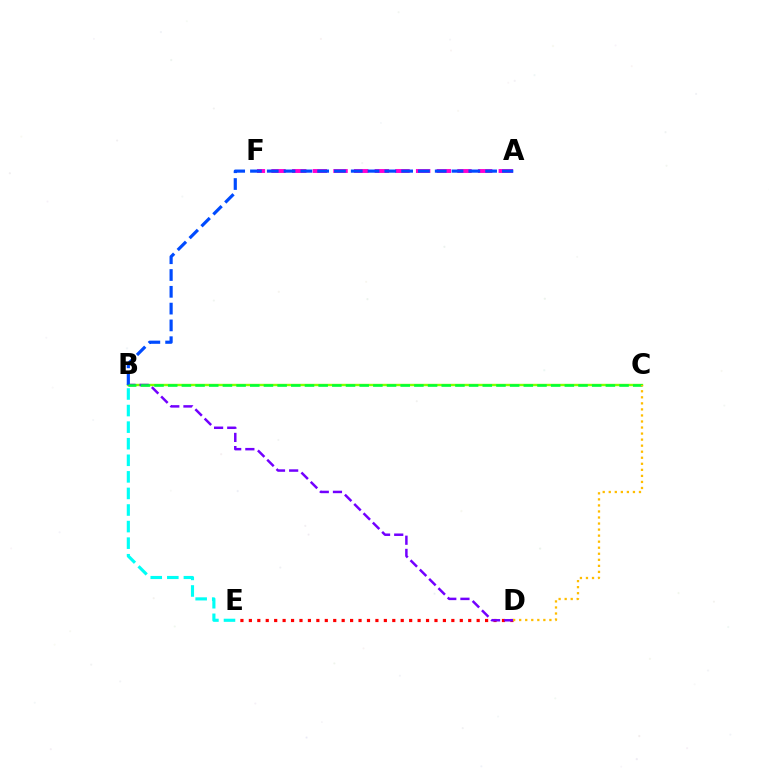{('D', 'E'): [{'color': '#ff0000', 'line_style': 'dotted', 'thickness': 2.29}], ('B', 'C'): [{'color': '#84ff00', 'line_style': 'solid', 'thickness': 1.72}, {'color': '#00ff39', 'line_style': 'dashed', 'thickness': 1.86}], ('A', 'F'): [{'color': '#ff00cf', 'line_style': 'dashed', 'thickness': 2.81}], ('B', 'D'): [{'color': '#7200ff', 'line_style': 'dashed', 'thickness': 1.79}], ('A', 'B'): [{'color': '#004bff', 'line_style': 'dashed', 'thickness': 2.28}], ('B', 'E'): [{'color': '#00fff6', 'line_style': 'dashed', 'thickness': 2.25}], ('C', 'D'): [{'color': '#ffbd00', 'line_style': 'dotted', 'thickness': 1.64}]}